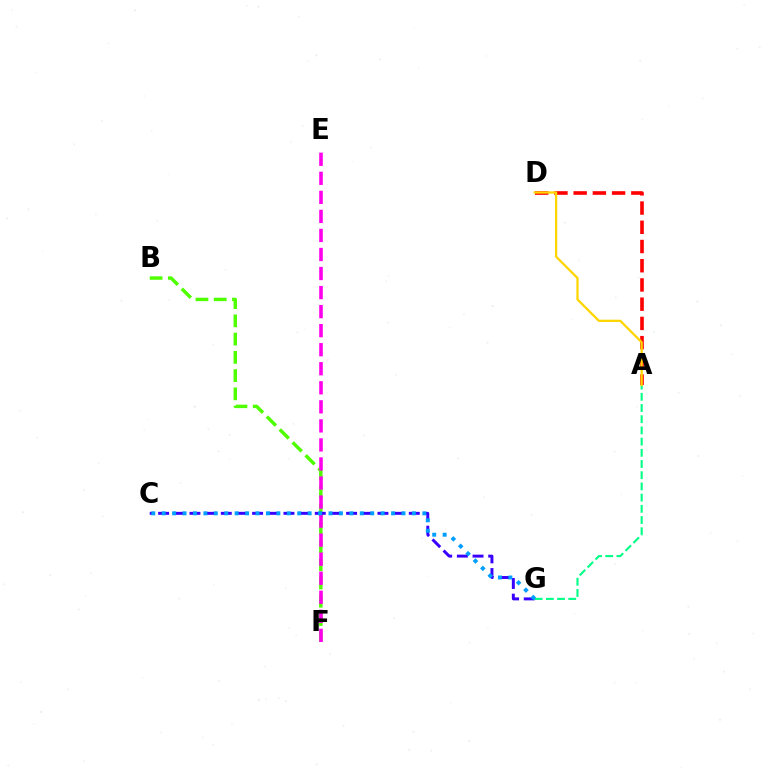{('A', 'D'): [{'color': '#ff0000', 'line_style': 'dashed', 'thickness': 2.61}, {'color': '#ffd500', 'line_style': 'solid', 'thickness': 1.63}], ('B', 'F'): [{'color': '#4fff00', 'line_style': 'dashed', 'thickness': 2.48}], ('E', 'F'): [{'color': '#ff00ed', 'line_style': 'dashed', 'thickness': 2.59}], ('C', 'G'): [{'color': '#3700ff', 'line_style': 'dashed', 'thickness': 2.13}, {'color': '#009eff', 'line_style': 'dotted', 'thickness': 2.83}], ('A', 'G'): [{'color': '#00ff86', 'line_style': 'dashed', 'thickness': 1.52}]}